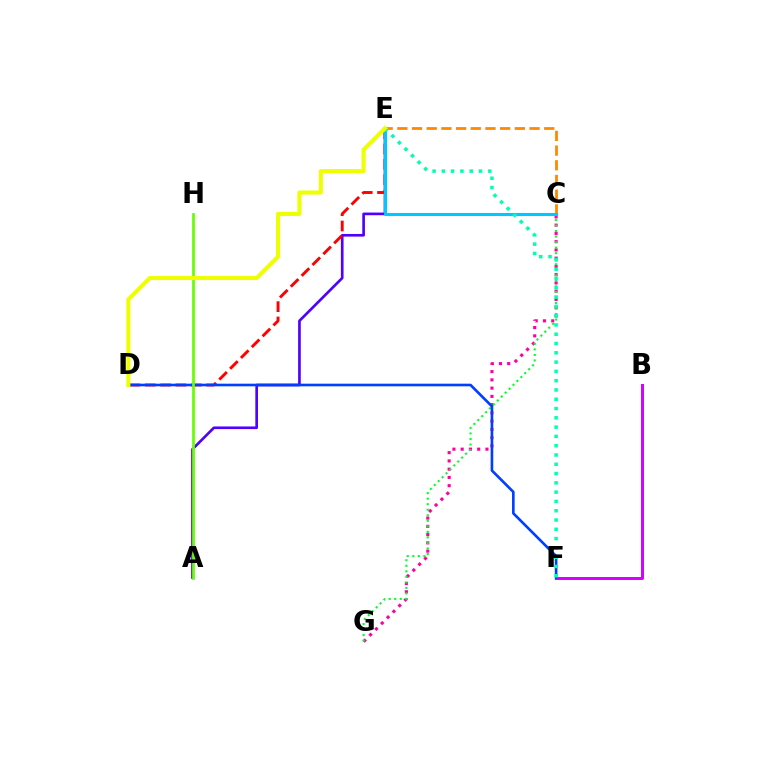{('A', 'E'): [{'color': '#4f00ff', 'line_style': 'solid', 'thickness': 1.92}], ('B', 'F'): [{'color': '#d600ff', 'line_style': 'solid', 'thickness': 2.13}], ('C', 'G'): [{'color': '#ff00a0', 'line_style': 'dotted', 'thickness': 2.24}, {'color': '#00ff27', 'line_style': 'dotted', 'thickness': 1.5}], ('C', 'E'): [{'color': '#ff8800', 'line_style': 'dashed', 'thickness': 2.0}, {'color': '#00c7ff', 'line_style': 'solid', 'thickness': 2.23}], ('D', 'E'): [{'color': '#ff0000', 'line_style': 'dashed', 'thickness': 2.08}, {'color': '#eeff00', 'line_style': 'solid', 'thickness': 2.92}], ('D', 'F'): [{'color': '#003fff', 'line_style': 'solid', 'thickness': 1.89}], ('A', 'H'): [{'color': '#66ff00', 'line_style': 'solid', 'thickness': 1.97}], ('E', 'F'): [{'color': '#00ffaf', 'line_style': 'dotted', 'thickness': 2.52}]}